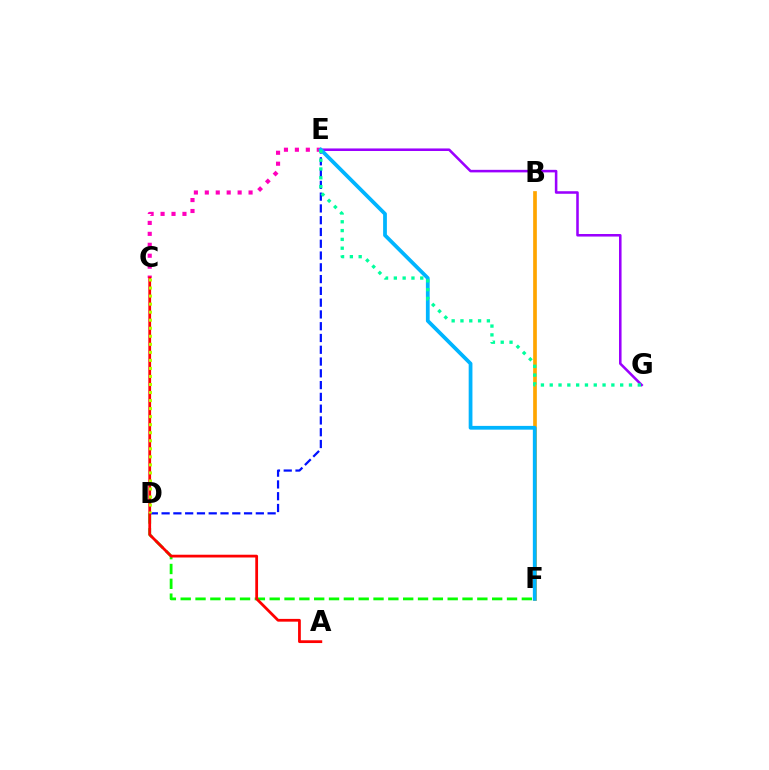{('D', 'F'): [{'color': '#08ff00', 'line_style': 'dashed', 'thickness': 2.02}], ('B', 'F'): [{'color': '#ffa500', 'line_style': 'solid', 'thickness': 2.65}], ('D', 'E'): [{'color': '#0010ff', 'line_style': 'dashed', 'thickness': 1.6}], ('C', 'E'): [{'color': '#ff00bd', 'line_style': 'dotted', 'thickness': 2.97}], ('A', 'C'): [{'color': '#ff0000', 'line_style': 'solid', 'thickness': 1.99}], ('E', 'G'): [{'color': '#9b00ff', 'line_style': 'solid', 'thickness': 1.84}, {'color': '#00ff9d', 'line_style': 'dotted', 'thickness': 2.39}], ('E', 'F'): [{'color': '#00b5ff', 'line_style': 'solid', 'thickness': 2.71}], ('C', 'D'): [{'color': '#b3ff00', 'line_style': 'dotted', 'thickness': 2.18}]}